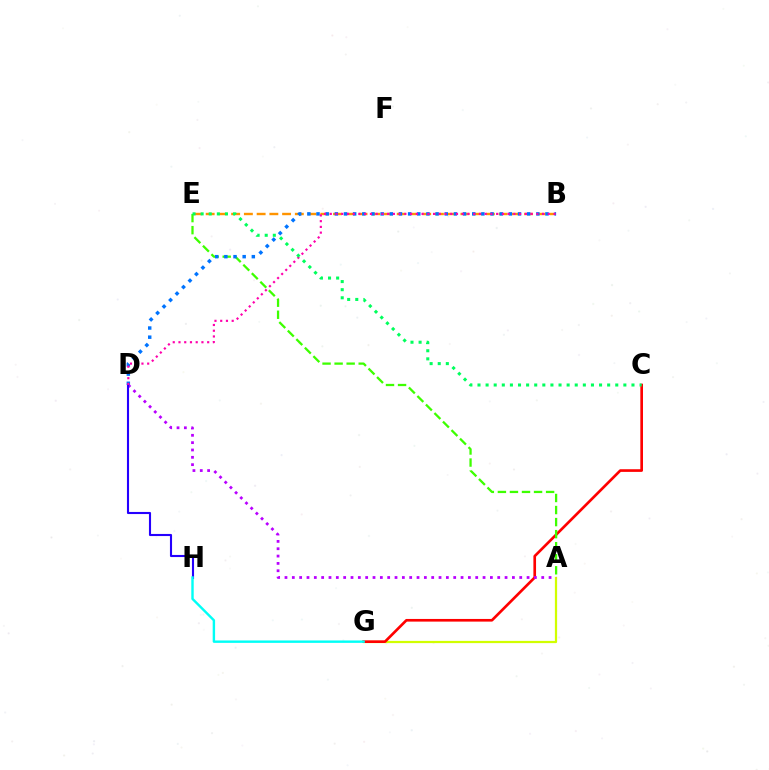{('A', 'G'): [{'color': '#d1ff00', 'line_style': 'solid', 'thickness': 1.61}], ('B', 'E'): [{'color': '#ff9400', 'line_style': 'dashed', 'thickness': 1.73}], ('C', 'G'): [{'color': '#ff0000', 'line_style': 'solid', 'thickness': 1.91}], ('A', 'D'): [{'color': '#b900ff', 'line_style': 'dotted', 'thickness': 1.99}], ('A', 'E'): [{'color': '#3dff00', 'line_style': 'dashed', 'thickness': 1.64}], ('B', 'D'): [{'color': '#0074ff', 'line_style': 'dotted', 'thickness': 2.49}, {'color': '#ff00ac', 'line_style': 'dotted', 'thickness': 1.56}], ('D', 'H'): [{'color': '#2500ff', 'line_style': 'solid', 'thickness': 1.52}], ('C', 'E'): [{'color': '#00ff5c', 'line_style': 'dotted', 'thickness': 2.2}], ('G', 'H'): [{'color': '#00fff6', 'line_style': 'solid', 'thickness': 1.74}]}